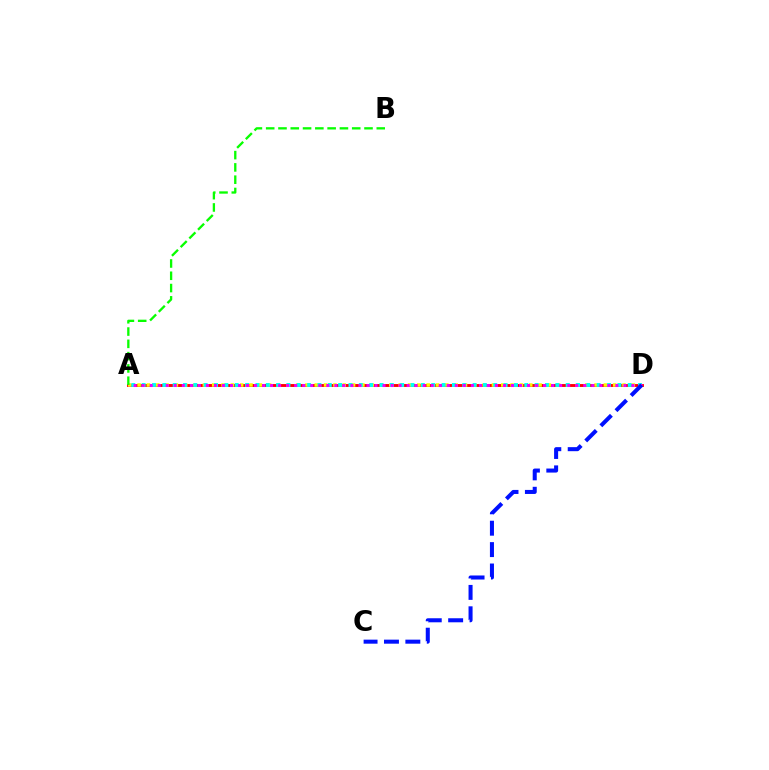{('A', 'D'): [{'color': '#ff0000', 'line_style': 'solid', 'thickness': 2.07}, {'color': '#fcf500', 'line_style': 'dotted', 'thickness': 2.53}, {'color': '#00fff6', 'line_style': 'dotted', 'thickness': 2.81}, {'color': '#ee00ff', 'line_style': 'dotted', 'thickness': 2.18}], ('A', 'B'): [{'color': '#08ff00', 'line_style': 'dashed', 'thickness': 1.67}], ('C', 'D'): [{'color': '#0010ff', 'line_style': 'dashed', 'thickness': 2.91}]}